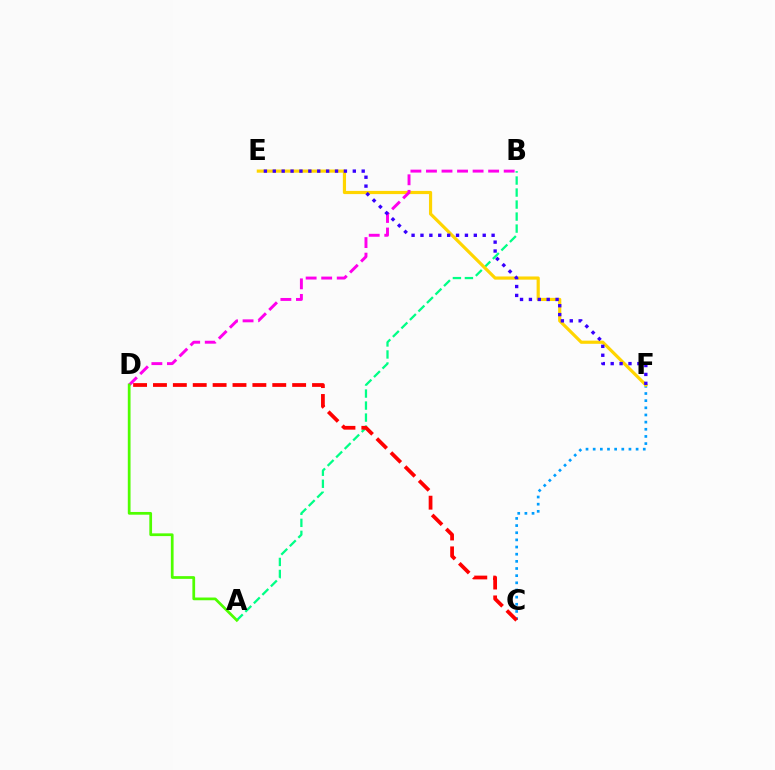{('A', 'B'): [{'color': '#00ff86', 'line_style': 'dashed', 'thickness': 1.63}], ('C', 'F'): [{'color': '#009eff', 'line_style': 'dotted', 'thickness': 1.94}], ('C', 'D'): [{'color': '#ff0000', 'line_style': 'dashed', 'thickness': 2.7}], ('E', 'F'): [{'color': '#ffd500', 'line_style': 'solid', 'thickness': 2.29}, {'color': '#3700ff', 'line_style': 'dotted', 'thickness': 2.42}], ('B', 'D'): [{'color': '#ff00ed', 'line_style': 'dashed', 'thickness': 2.11}], ('A', 'D'): [{'color': '#4fff00', 'line_style': 'solid', 'thickness': 1.97}]}